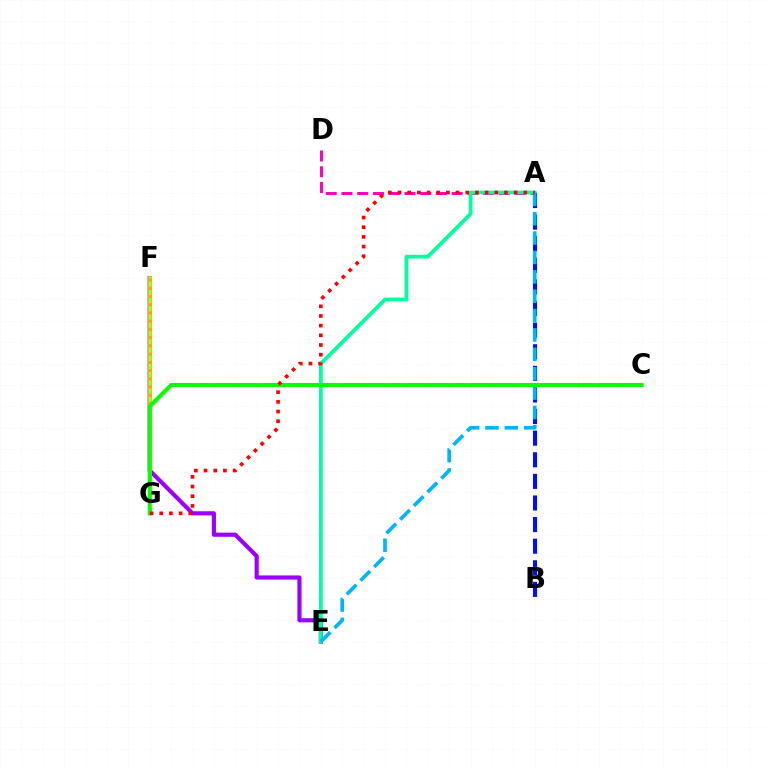{('A', 'D'): [{'color': '#ff00bd', 'line_style': 'dashed', 'thickness': 2.14}], ('E', 'F'): [{'color': '#9b00ff', 'line_style': 'solid', 'thickness': 2.99}], ('A', 'E'): [{'color': '#00ff9d', 'line_style': 'solid', 'thickness': 2.69}, {'color': '#00b5ff', 'line_style': 'dashed', 'thickness': 2.63}], ('A', 'B'): [{'color': '#0010ff', 'line_style': 'dashed', 'thickness': 2.93}], ('F', 'G'): [{'color': '#b3ff00', 'line_style': 'solid', 'thickness': 2.58}, {'color': '#ffa500', 'line_style': 'dotted', 'thickness': 2.24}], ('C', 'G'): [{'color': '#08ff00', 'line_style': 'solid', 'thickness': 2.92}], ('A', 'G'): [{'color': '#ff0000', 'line_style': 'dotted', 'thickness': 2.63}]}